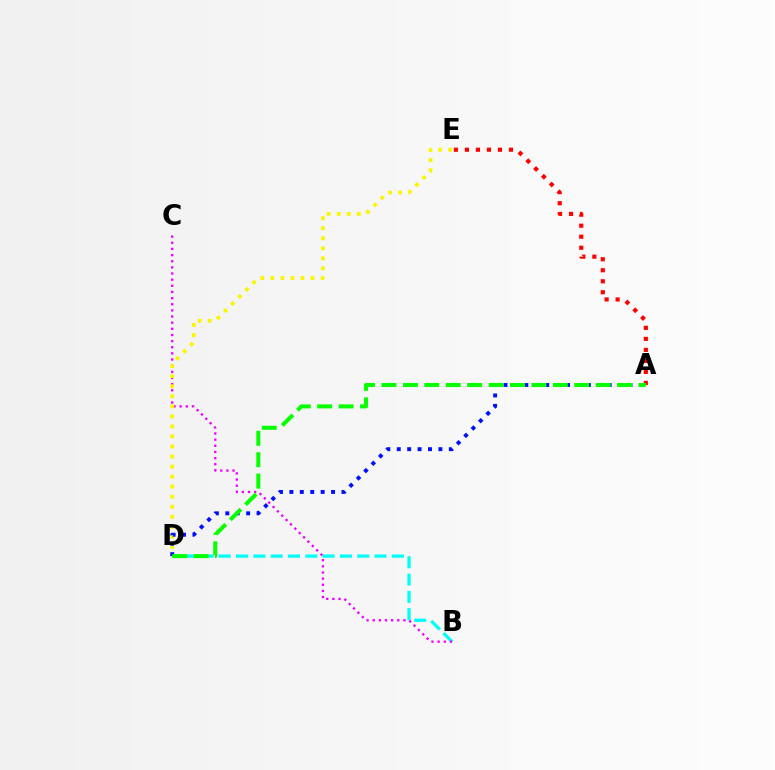{('A', 'E'): [{'color': '#ff0000', 'line_style': 'dotted', 'thickness': 2.99}], ('B', 'D'): [{'color': '#00fff6', 'line_style': 'dashed', 'thickness': 2.35}], ('B', 'C'): [{'color': '#ee00ff', 'line_style': 'dotted', 'thickness': 1.67}], ('D', 'E'): [{'color': '#fcf500', 'line_style': 'dotted', 'thickness': 2.73}], ('A', 'D'): [{'color': '#0010ff', 'line_style': 'dotted', 'thickness': 2.83}, {'color': '#08ff00', 'line_style': 'dashed', 'thickness': 2.91}]}